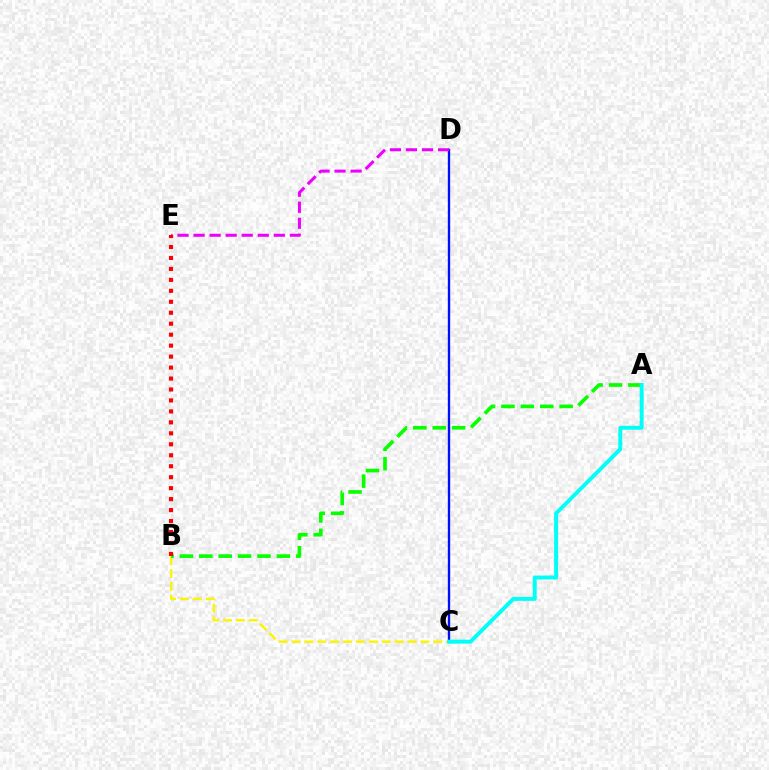{('B', 'C'): [{'color': '#fcf500', 'line_style': 'dashed', 'thickness': 1.75}], ('C', 'D'): [{'color': '#0010ff', 'line_style': 'solid', 'thickness': 1.69}], ('A', 'B'): [{'color': '#08ff00', 'line_style': 'dashed', 'thickness': 2.64}], ('A', 'C'): [{'color': '#00fff6', 'line_style': 'solid', 'thickness': 2.83}], ('D', 'E'): [{'color': '#ee00ff', 'line_style': 'dashed', 'thickness': 2.18}], ('B', 'E'): [{'color': '#ff0000', 'line_style': 'dotted', 'thickness': 2.98}]}